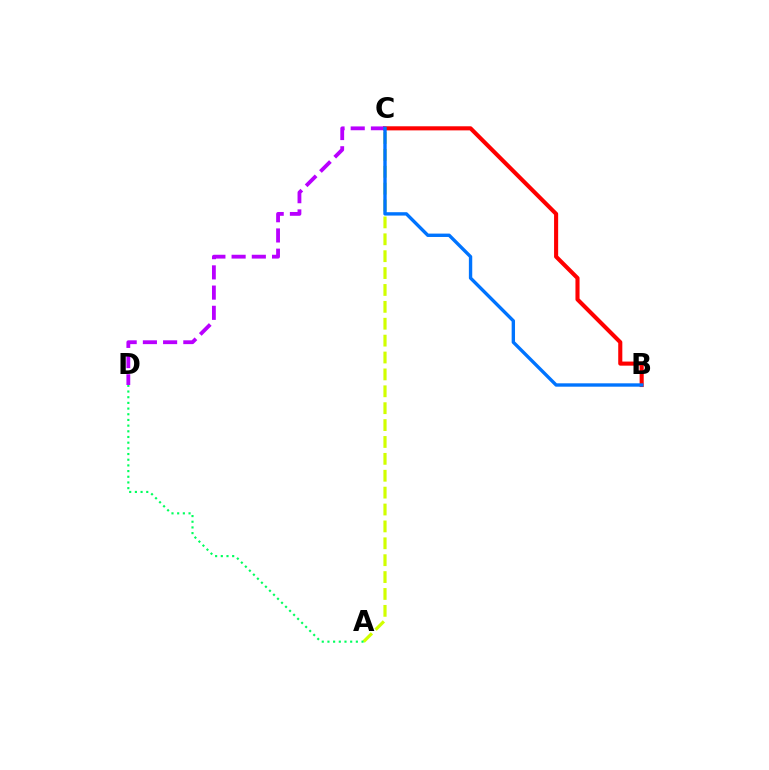{('B', 'C'): [{'color': '#ff0000', 'line_style': 'solid', 'thickness': 2.95}, {'color': '#0074ff', 'line_style': 'solid', 'thickness': 2.43}], ('A', 'C'): [{'color': '#d1ff00', 'line_style': 'dashed', 'thickness': 2.29}], ('C', 'D'): [{'color': '#b900ff', 'line_style': 'dashed', 'thickness': 2.75}], ('A', 'D'): [{'color': '#00ff5c', 'line_style': 'dotted', 'thickness': 1.54}]}